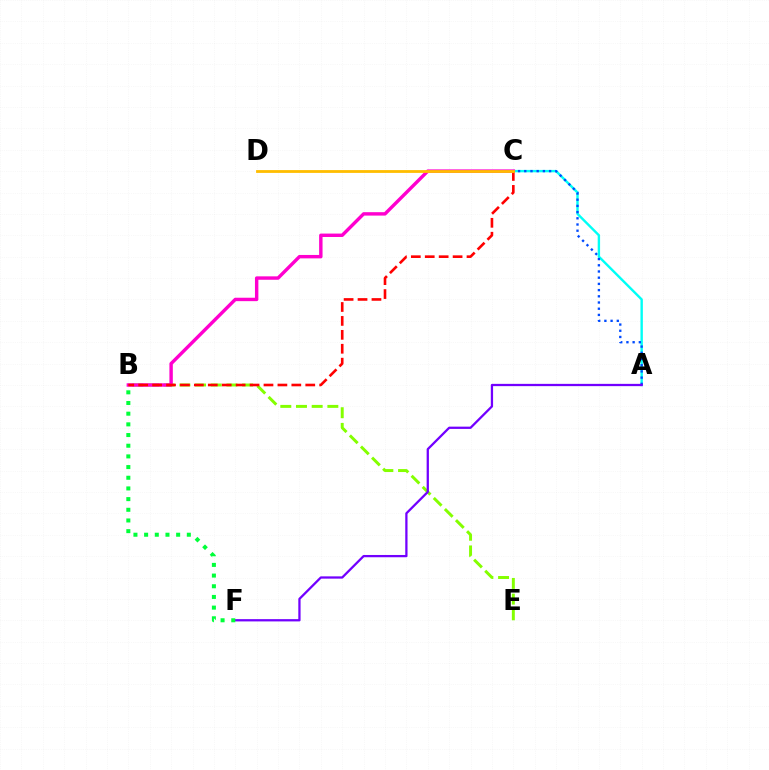{('A', 'C'): [{'color': '#00fff6', 'line_style': 'solid', 'thickness': 1.73}, {'color': '#004bff', 'line_style': 'dotted', 'thickness': 1.69}], ('B', 'E'): [{'color': '#84ff00', 'line_style': 'dashed', 'thickness': 2.13}], ('B', 'C'): [{'color': '#ff00cf', 'line_style': 'solid', 'thickness': 2.46}, {'color': '#ff0000', 'line_style': 'dashed', 'thickness': 1.89}], ('A', 'F'): [{'color': '#7200ff', 'line_style': 'solid', 'thickness': 1.64}], ('B', 'F'): [{'color': '#00ff39', 'line_style': 'dotted', 'thickness': 2.9}], ('C', 'D'): [{'color': '#ffbd00', 'line_style': 'solid', 'thickness': 2.02}]}